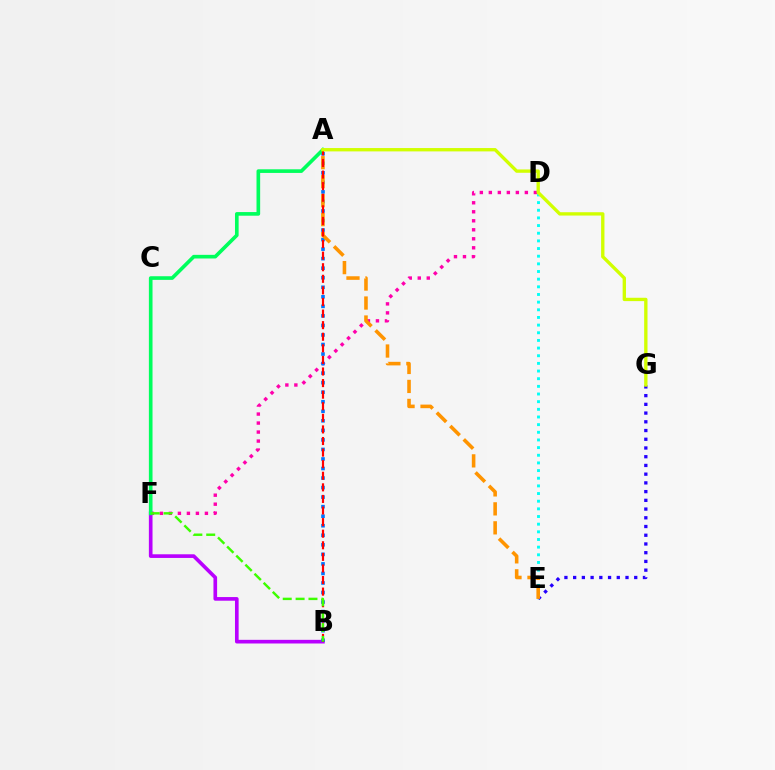{('D', 'F'): [{'color': '#ff00ac', 'line_style': 'dotted', 'thickness': 2.45}], ('B', 'F'): [{'color': '#b900ff', 'line_style': 'solid', 'thickness': 2.63}, {'color': '#3dff00', 'line_style': 'dashed', 'thickness': 1.75}], ('D', 'E'): [{'color': '#00fff6', 'line_style': 'dotted', 'thickness': 2.08}], ('A', 'B'): [{'color': '#0074ff', 'line_style': 'dotted', 'thickness': 2.59}, {'color': '#ff0000', 'line_style': 'dashed', 'thickness': 1.57}], ('A', 'F'): [{'color': '#00ff5c', 'line_style': 'solid', 'thickness': 2.62}], ('E', 'G'): [{'color': '#2500ff', 'line_style': 'dotted', 'thickness': 2.37}], ('A', 'E'): [{'color': '#ff9400', 'line_style': 'dashed', 'thickness': 2.58}], ('A', 'G'): [{'color': '#d1ff00', 'line_style': 'solid', 'thickness': 2.41}]}